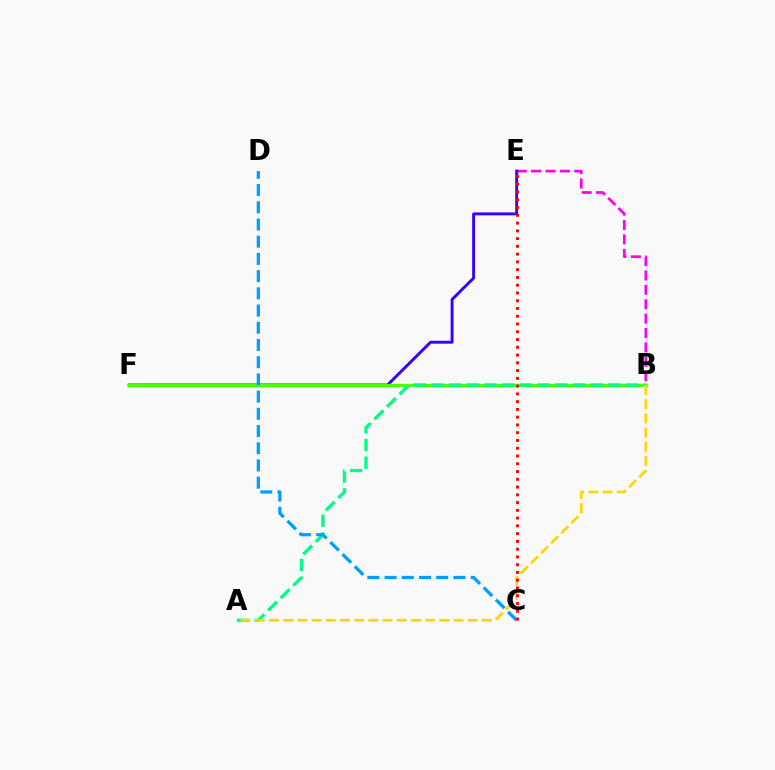{('B', 'E'): [{'color': '#ff00ed', 'line_style': 'dashed', 'thickness': 1.96}], ('E', 'F'): [{'color': '#3700ff', 'line_style': 'solid', 'thickness': 2.1}], ('B', 'F'): [{'color': '#4fff00', 'line_style': 'solid', 'thickness': 2.46}], ('A', 'B'): [{'color': '#00ff86', 'line_style': 'dashed', 'thickness': 2.41}, {'color': '#ffd500', 'line_style': 'dashed', 'thickness': 1.93}], ('C', 'D'): [{'color': '#009eff', 'line_style': 'dashed', 'thickness': 2.34}], ('C', 'E'): [{'color': '#ff0000', 'line_style': 'dotted', 'thickness': 2.11}]}